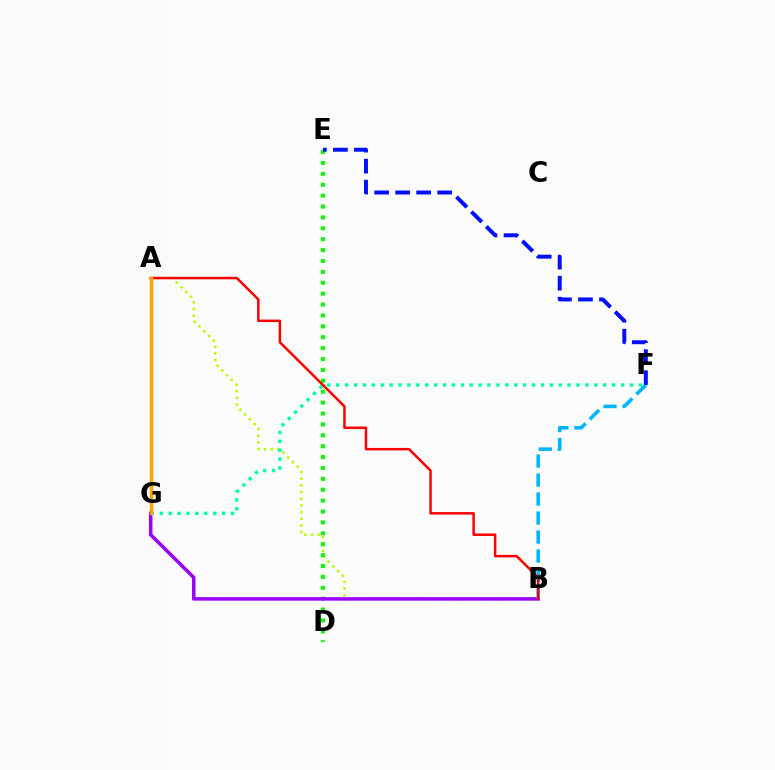{('A', 'G'): [{'color': '#ff00bd', 'line_style': 'dashed', 'thickness': 1.96}, {'color': '#ffa500', 'line_style': 'solid', 'thickness': 2.47}], ('A', 'B'): [{'color': '#b3ff00', 'line_style': 'dotted', 'thickness': 1.81}, {'color': '#ff0000', 'line_style': 'solid', 'thickness': 1.79}], ('F', 'G'): [{'color': '#00ff9d', 'line_style': 'dotted', 'thickness': 2.42}], ('D', 'E'): [{'color': '#08ff00', 'line_style': 'dotted', 'thickness': 2.96}], ('B', 'G'): [{'color': '#9b00ff', 'line_style': 'solid', 'thickness': 2.54}], ('B', 'F'): [{'color': '#00b5ff', 'line_style': 'dashed', 'thickness': 2.58}], ('E', 'F'): [{'color': '#0010ff', 'line_style': 'dashed', 'thickness': 2.85}]}